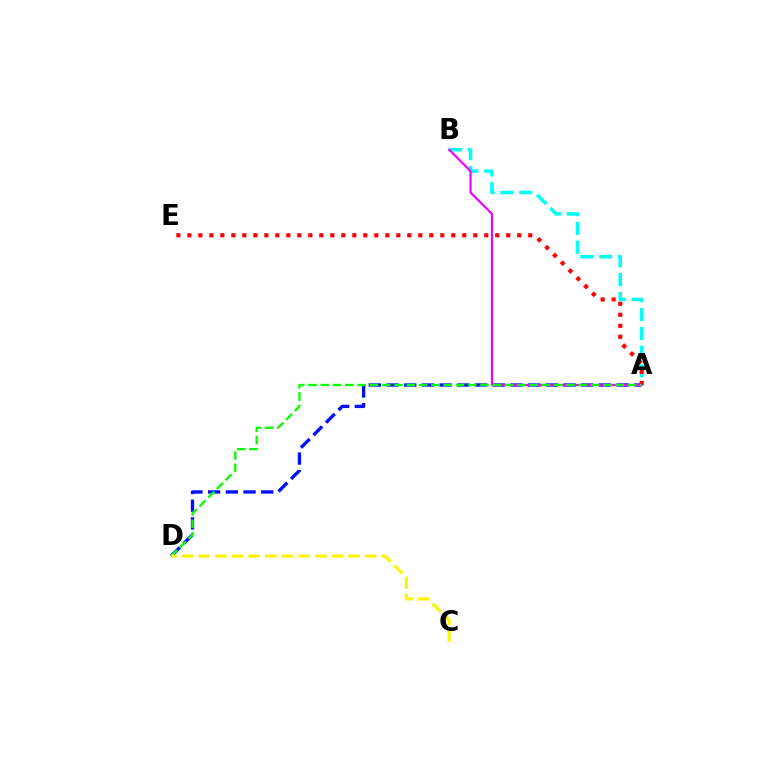{('A', 'B'): [{'color': '#00fff6', 'line_style': 'dashed', 'thickness': 2.55}, {'color': '#ee00ff', 'line_style': 'solid', 'thickness': 1.56}], ('A', 'D'): [{'color': '#0010ff', 'line_style': 'dashed', 'thickness': 2.4}, {'color': '#08ff00', 'line_style': 'dashed', 'thickness': 1.67}], ('A', 'E'): [{'color': '#ff0000', 'line_style': 'dotted', 'thickness': 2.99}], ('C', 'D'): [{'color': '#fcf500', 'line_style': 'dashed', 'thickness': 2.26}]}